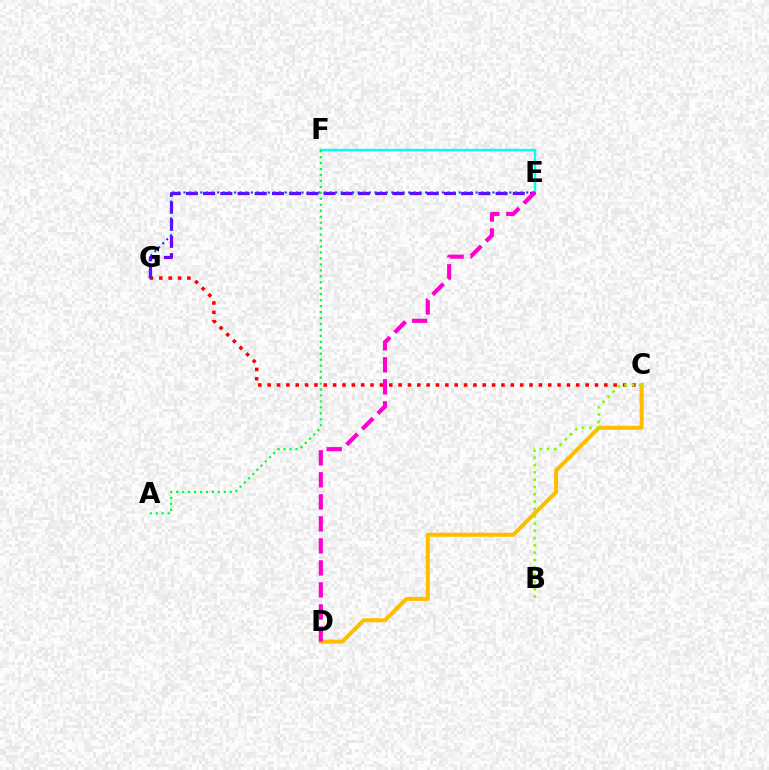{('C', 'G'): [{'color': '#ff0000', 'line_style': 'dotted', 'thickness': 2.54}], ('E', 'F'): [{'color': '#00fff6', 'line_style': 'solid', 'thickness': 1.71}], ('E', 'G'): [{'color': '#7200ff', 'line_style': 'dashed', 'thickness': 2.34}, {'color': '#004bff', 'line_style': 'dotted', 'thickness': 1.53}], ('A', 'F'): [{'color': '#00ff39', 'line_style': 'dotted', 'thickness': 1.62}], ('C', 'D'): [{'color': '#ffbd00', 'line_style': 'solid', 'thickness': 2.9}], ('B', 'C'): [{'color': '#84ff00', 'line_style': 'dotted', 'thickness': 1.98}], ('D', 'E'): [{'color': '#ff00cf', 'line_style': 'dashed', 'thickness': 2.99}]}